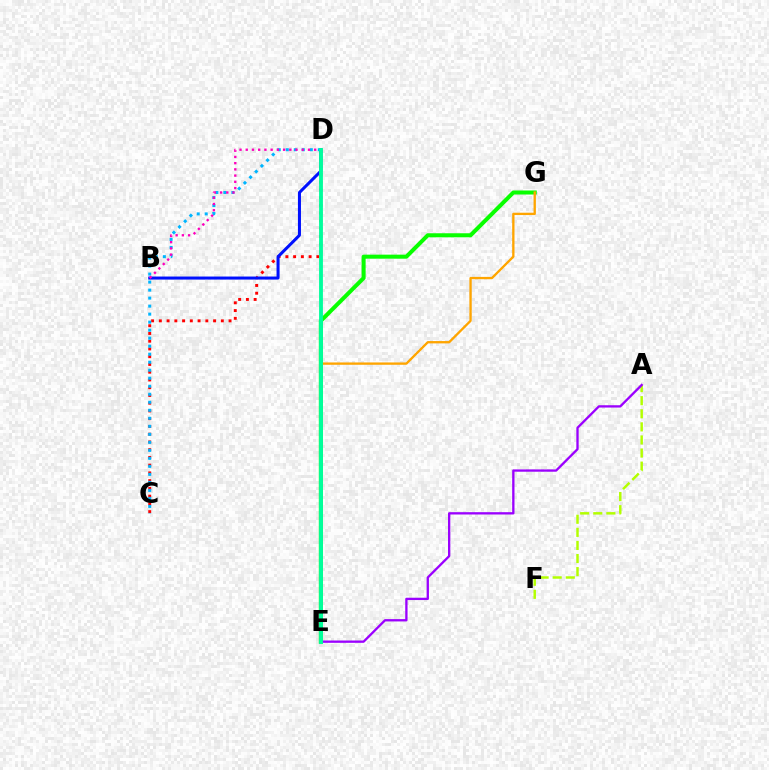{('E', 'G'): [{'color': '#08ff00', 'line_style': 'solid', 'thickness': 2.9}, {'color': '#ffa500', 'line_style': 'solid', 'thickness': 1.68}], ('C', 'D'): [{'color': '#ff0000', 'line_style': 'dotted', 'thickness': 2.1}, {'color': '#00b5ff', 'line_style': 'dotted', 'thickness': 2.18}], ('B', 'D'): [{'color': '#0010ff', 'line_style': 'solid', 'thickness': 2.18}, {'color': '#ff00bd', 'line_style': 'dotted', 'thickness': 1.69}], ('A', 'F'): [{'color': '#b3ff00', 'line_style': 'dashed', 'thickness': 1.78}], ('A', 'E'): [{'color': '#9b00ff', 'line_style': 'solid', 'thickness': 1.67}], ('D', 'E'): [{'color': '#00ff9d', 'line_style': 'solid', 'thickness': 2.76}]}